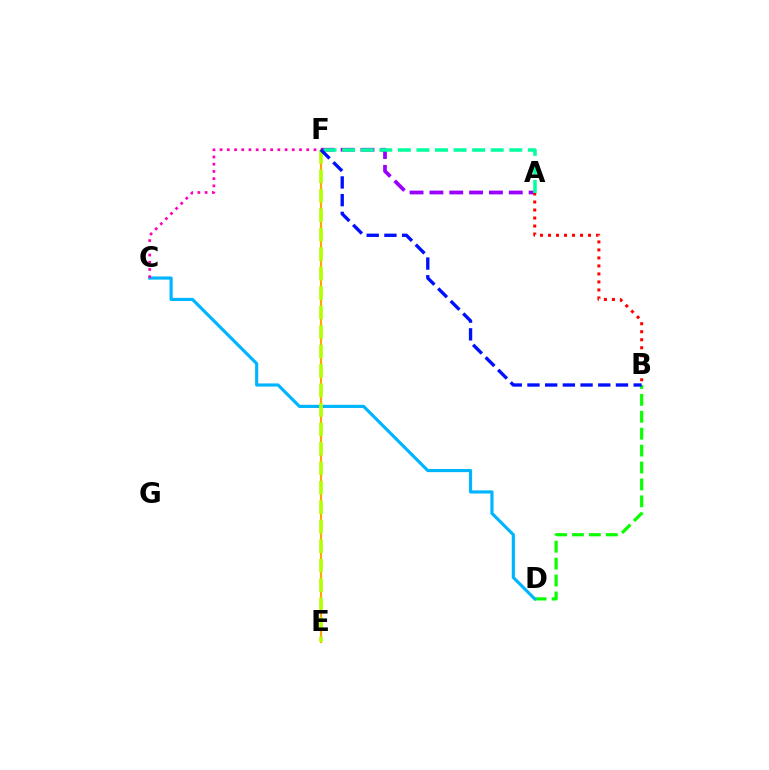{('A', 'F'): [{'color': '#9b00ff', 'line_style': 'dashed', 'thickness': 2.7}, {'color': '#00ff9d', 'line_style': 'dashed', 'thickness': 2.52}], ('B', 'D'): [{'color': '#08ff00', 'line_style': 'dashed', 'thickness': 2.3}], ('E', 'F'): [{'color': '#ffa500', 'line_style': 'solid', 'thickness': 1.53}, {'color': '#b3ff00', 'line_style': 'dashed', 'thickness': 2.64}], ('A', 'B'): [{'color': '#ff0000', 'line_style': 'dotted', 'thickness': 2.18}], ('C', 'D'): [{'color': '#00b5ff', 'line_style': 'solid', 'thickness': 2.27}], ('C', 'F'): [{'color': '#ff00bd', 'line_style': 'dotted', 'thickness': 1.96}], ('B', 'F'): [{'color': '#0010ff', 'line_style': 'dashed', 'thickness': 2.4}]}